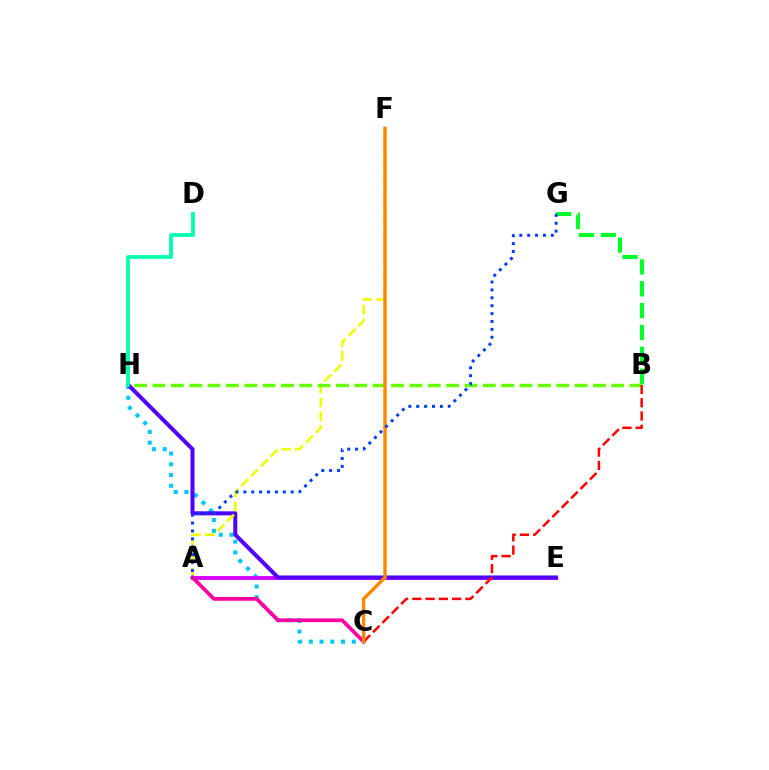{('C', 'H'): [{'color': '#00c7ff', 'line_style': 'dotted', 'thickness': 2.92}], ('A', 'E'): [{'color': '#d600ff', 'line_style': 'solid', 'thickness': 2.79}], ('E', 'H'): [{'color': '#4f00ff', 'line_style': 'solid', 'thickness': 2.91}], ('A', 'F'): [{'color': '#eeff00', 'line_style': 'dashed', 'thickness': 1.88}], ('B', 'G'): [{'color': '#00ff27', 'line_style': 'dashed', 'thickness': 2.97}], ('A', 'C'): [{'color': '#ff00a0', 'line_style': 'solid', 'thickness': 2.69}], ('D', 'H'): [{'color': '#00ffaf', 'line_style': 'solid', 'thickness': 2.71}], ('B', 'H'): [{'color': '#66ff00', 'line_style': 'dashed', 'thickness': 2.49}], ('B', 'C'): [{'color': '#ff0000', 'line_style': 'dashed', 'thickness': 1.8}], ('C', 'F'): [{'color': '#ff8800', 'line_style': 'solid', 'thickness': 2.45}], ('A', 'G'): [{'color': '#003fff', 'line_style': 'dotted', 'thickness': 2.14}]}